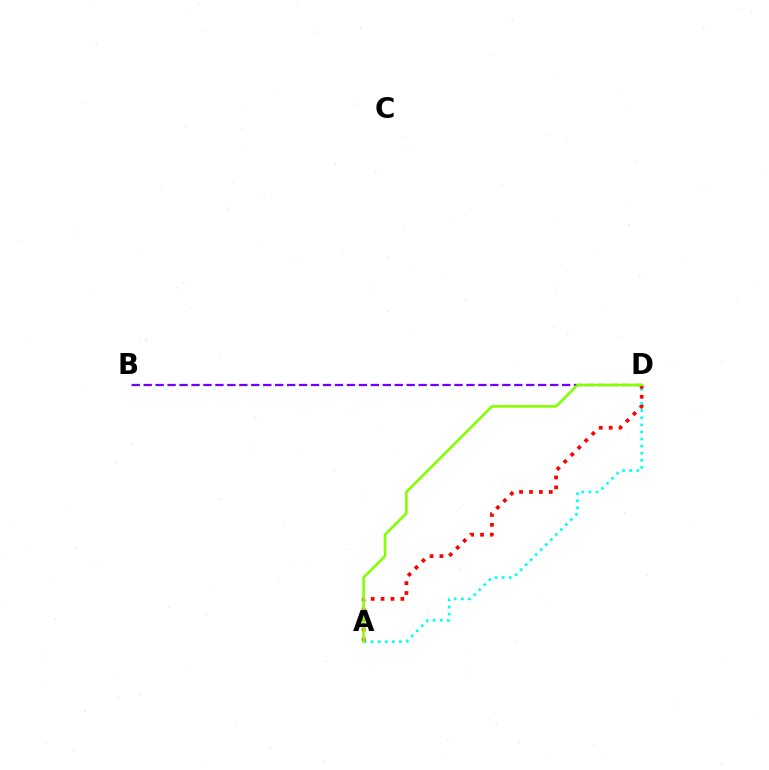{('A', 'D'): [{'color': '#00fff6', 'line_style': 'dotted', 'thickness': 1.93}, {'color': '#ff0000', 'line_style': 'dotted', 'thickness': 2.69}, {'color': '#84ff00', 'line_style': 'solid', 'thickness': 1.87}], ('B', 'D'): [{'color': '#7200ff', 'line_style': 'dashed', 'thickness': 1.62}]}